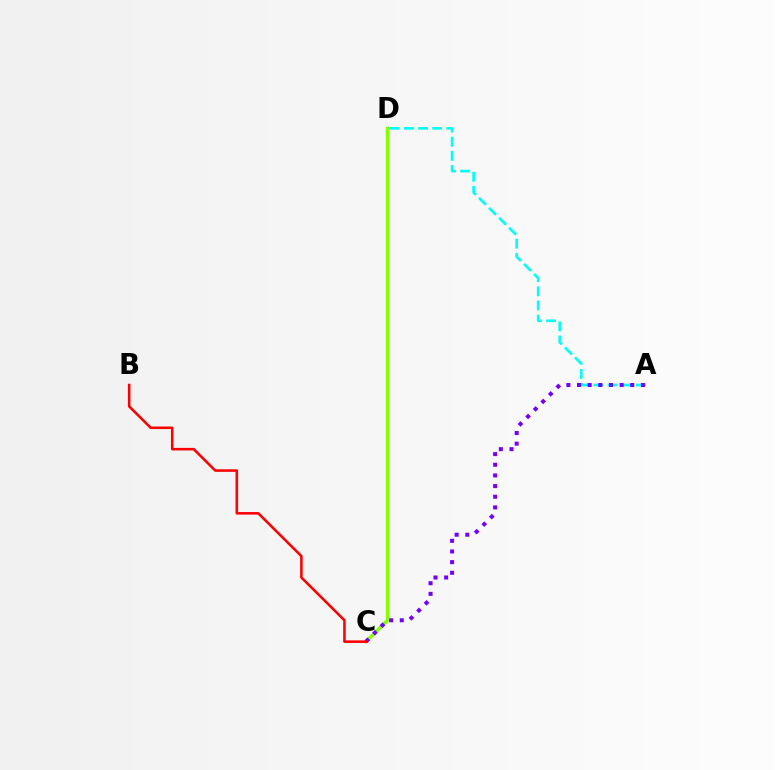{('A', 'D'): [{'color': '#00fff6', 'line_style': 'dashed', 'thickness': 1.92}], ('C', 'D'): [{'color': '#84ff00', 'line_style': 'solid', 'thickness': 2.4}], ('A', 'C'): [{'color': '#7200ff', 'line_style': 'dotted', 'thickness': 2.89}], ('B', 'C'): [{'color': '#ff0000', 'line_style': 'solid', 'thickness': 1.85}]}